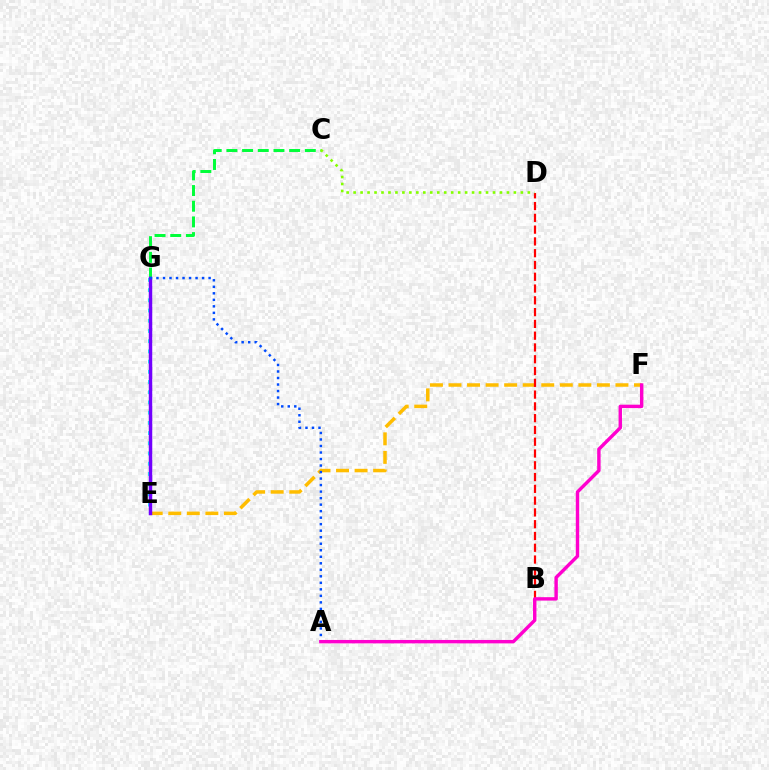{('E', 'F'): [{'color': '#ffbd00', 'line_style': 'dashed', 'thickness': 2.52}], ('E', 'G'): [{'color': '#00fff6', 'line_style': 'dotted', 'thickness': 2.77}, {'color': '#7200ff', 'line_style': 'solid', 'thickness': 2.5}], ('B', 'D'): [{'color': '#ff0000', 'line_style': 'dashed', 'thickness': 1.6}], ('C', 'G'): [{'color': '#00ff39', 'line_style': 'dashed', 'thickness': 2.13}], ('C', 'D'): [{'color': '#84ff00', 'line_style': 'dotted', 'thickness': 1.89}], ('A', 'G'): [{'color': '#004bff', 'line_style': 'dotted', 'thickness': 1.77}], ('A', 'F'): [{'color': '#ff00cf', 'line_style': 'solid', 'thickness': 2.46}]}